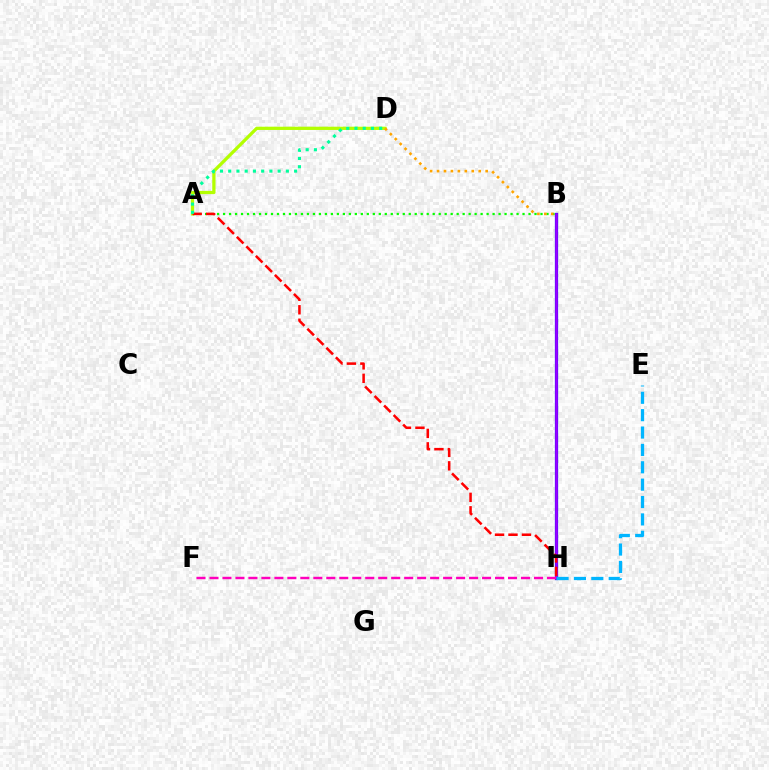{('B', 'H'): [{'color': '#0010ff', 'line_style': 'solid', 'thickness': 2.33}, {'color': '#9b00ff', 'line_style': 'solid', 'thickness': 1.86}], ('A', 'D'): [{'color': '#b3ff00', 'line_style': 'solid', 'thickness': 2.34}, {'color': '#00ff9d', 'line_style': 'dotted', 'thickness': 2.24}], ('A', 'B'): [{'color': '#08ff00', 'line_style': 'dotted', 'thickness': 1.63}], ('A', 'H'): [{'color': '#ff0000', 'line_style': 'dashed', 'thickness': 1.83}], ('B', 'D'): [{'color': '#ffa500', 'line_style': 'dotted', 'thickness': 1.89}], ('E', 'H'): [{'color': '#00b5ff', 'line_style': 'dashed', 'thickness': 2.36}], ('F', 'H'): [{'color': '#ff00bd', 'line_style': 'dashed', 'thickness': 1.76}]}